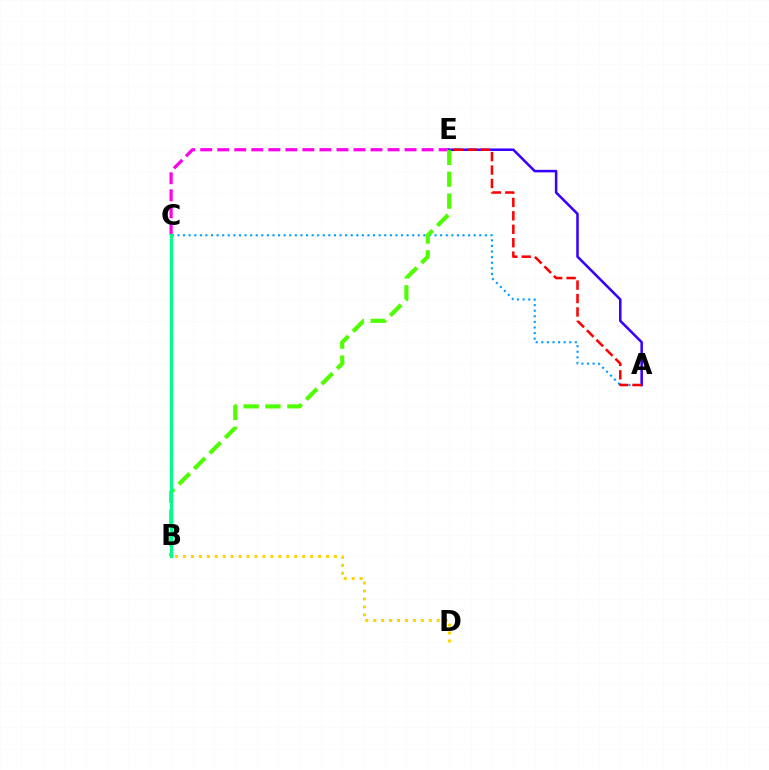{('A', 'C'): [{'color': '#009eff', 'line_style': 'dotted', 'thickness': 1.52}], ('C', 'E'): [{'color': '#ff00ed', 'line_style': 'dashed', 'thickness': 2.31}], ('B', 'D'): [{'color': '#ffd500', 'line_style': 'dotted', 'thickness': 2.16}], ('A', 'E'): [{'color': '#3700ff', 'line_style': 'solid', 'thickness': 1.83}, {'color': '#ff0000', 'line_style': 'dashed', 'thickness': 1.82}], ('B', 'E'): [{'color': '#4fff00', 'line_style': 'dashed', 'thickness': 2.97}], ('B', 'C'): [{'color': '#00ff86', 'line_style': 'solid', 'thickness': 2.24}]}